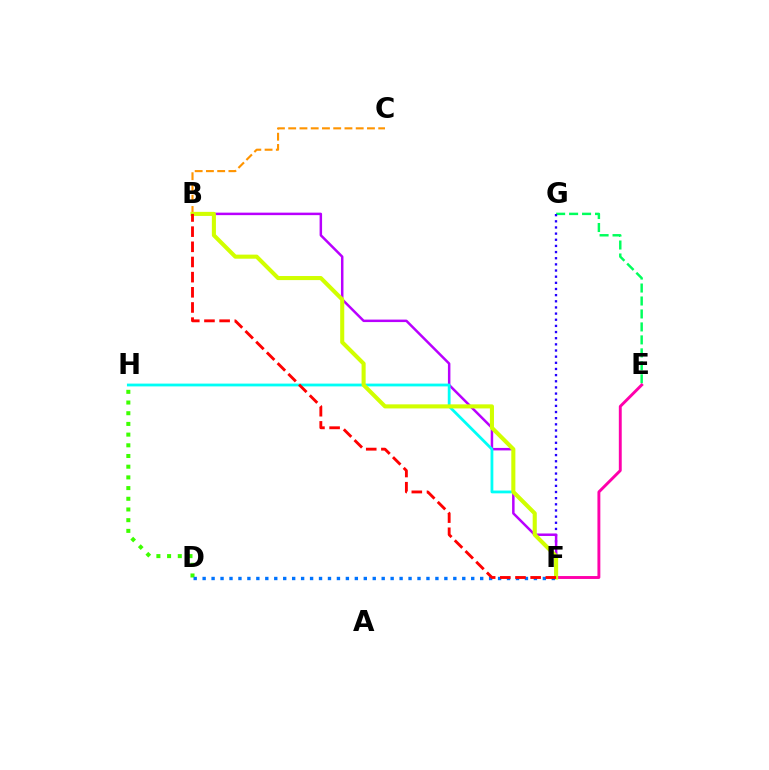{('E', 'G'): [{'color': '#00ff5c', 'line_style': 'dashed', 'thickness': 1.76}], ('F', 'G'): [{'color': '#2500ff', 'line_style': 'dotted', 'thickness': 1.67}], ('E', 'F'): [{'color': '#ff00ac', 'line_style': 'solid', 'thickness': 2.09}], ('D', 'H'): [{'color': '#3dff00', 'line_style': 'dotted', 'thickness': 2.91}], ('B', 'F'): [{'color': '#b900ff', 'line_style': 'solid', 'thickness': 1.79}, {'color': '#d1ff00', 'line_style': 'solid', 'thickness': 2.93}, {'color': '#ff0000', 'line_style': 'dashed', 'thickness': 2.06}], ('B', 'C'): [{'color': '#ff9400', 'line_style': 'dashed', 'thickness': 1.53}], ('F', 'H'): [{'color': '#00fff6', 'line_style': 'solid', 'thickness': 2.01}], ('D', 'F'): [{'color': '#0074ff', 'line_style': 'dotted', 'thickness': 2.43}]}